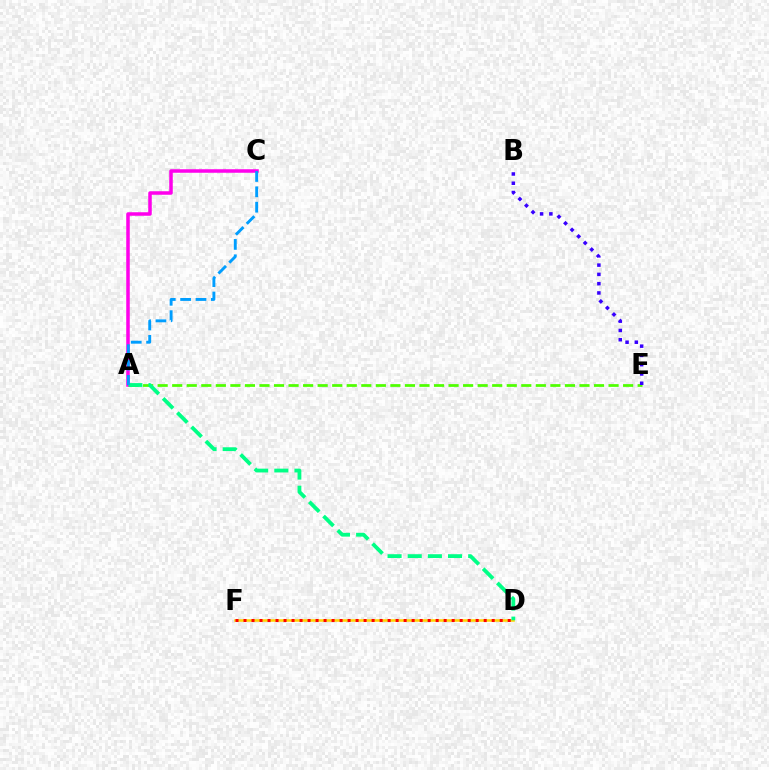{('D', 'F'): [{'color': '#ffd500', 'line_style': 'solid', 'thickness': 1.83}, {'color': '#ff0000', 'line_style': 'dotted', 'thickness': 2.18}], ('A', 'E'): [{'color': '#4fff00', 'line_style': 'dashed', 'thickness': 1.98}], ('A', 'C'): [{'color': '#ff00ed', 'line_style': 'solid', 'thickness': 2.53}, {'color': '#009eff', 'line_style': 'dashed', 'thickness': 2.09}], ('B', 'E'): [{'color': '#3700ff', 'line_style': 'dotted', 'thickness': 2.52}], ('A', 'D'): [{'color': '#00ff86', 'line_style': 'dashed', 'thickness': 2.74}]}